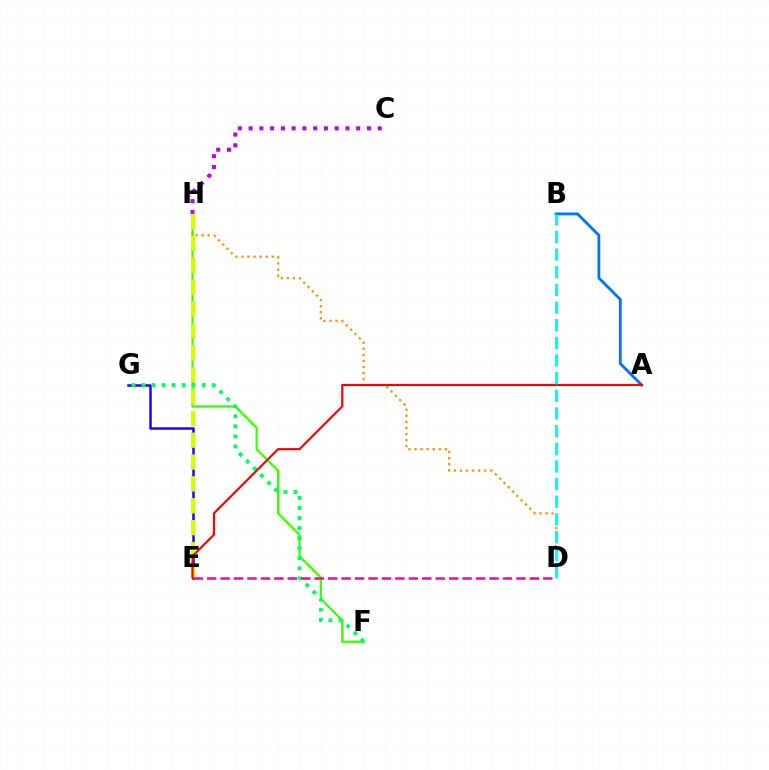{('D', 'H'): [{'color': '#ff9400', 'line_style': 'dotted', 'thickness': 1.65}], ('F', 'H'): [{'color': '#3dff00', 'line_style': 'solid', 'thickness': 1.63}], ('E', 'G'): [{'color': '#2500ff', 'line_style': 'solid', 'thickness': 1.8}], ('E', 'H'): [{'color': '#d1ff00', 'line_style': 'dashed', 'thickness': 2.97}], ('C', 'H'): [{'color': '#b900ff', 'line_style': 'dotted', 'thickness': 2.92}], ('F', 'G'): [{'color': '#00ff5c', 'line_style': 'dotted', 'thickness': 2.73}], ('A', 'B'): [{'color': '#0074ff', 'line_style': 'solid', 'thickness': 2.03}], ('A', 'E'): [{'color': '#ff0000', 'line_style': 'solid', 'thickness': 1.55}], ('D', 'E'): [{'color': '#ff00ac', 'line_style': 'dashed', 'thickness': 1.83}], ('B', 'D'): [{'color': '#00fff6', 'line_style': 'dashed', 'thickness': 2.4}]}